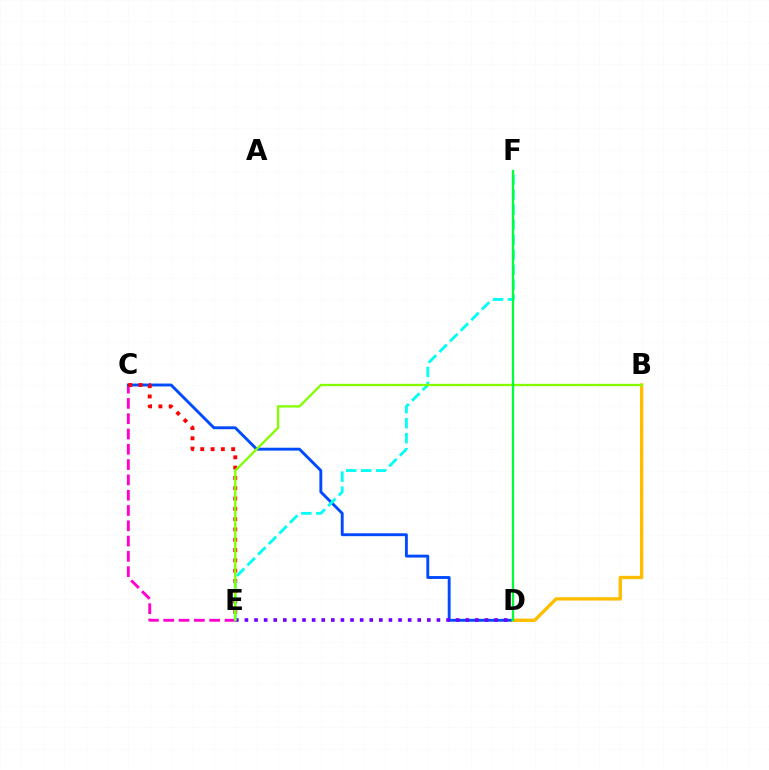{('C', 'E'): [{'color': '#ff00cf', 'line_style': 'dashed', 'thickness': 2.08}, {'color': '#ff0000', 'line_style': 'dotted', 'thickness': 2.8}], ('C', 'D'): [{'color': '#004bff', 'line_style': 'solid', 'thickness': 2.08}], ('D', 'E'): [{'color': '#7200ff', 'line_style': 'dotted', 'thickness': 2.61}], ('B', 'D'): [{'color': '#ffbd00', 'line_style': 'solid', 'thickness': 2.41}], ('E', 'F'): [{'color': '#00fff6', 'line_style': 'dashed', 'thickness': 2.04}], ('B', 'E'): [{'color': '#84ff00', 'line_style': 'solid', 'thickness': 1.67}], ('D', 'F'): [{'color': '#00ff39', 'line_style': 'solid', 'thickness': 1.66}]}